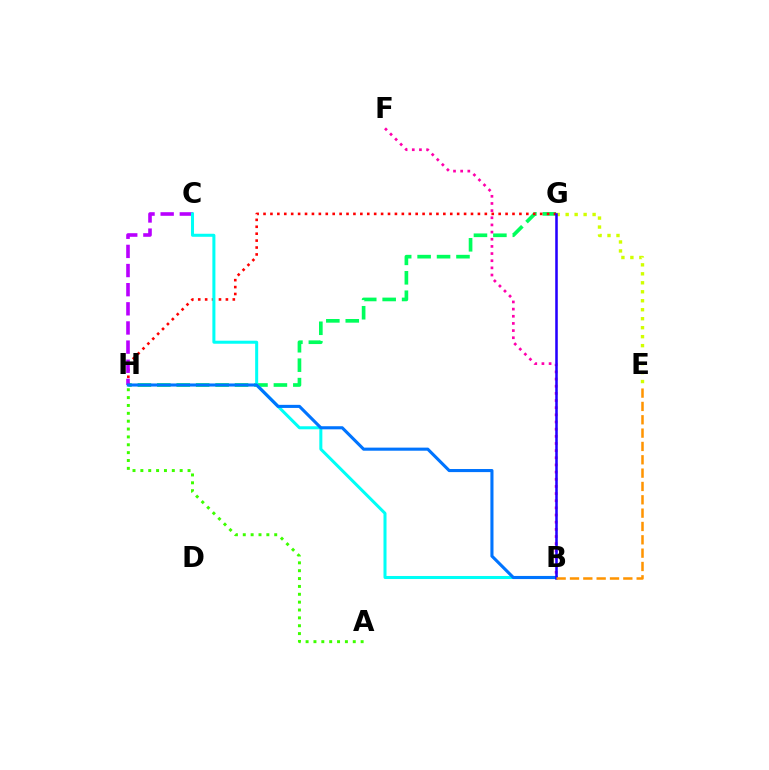{('G', 'H'): [{'color': '#00ff5c', 'line_style': 'dashed', 'thickness': 2.64}, {'color': '#ff0000', 'line_style': 'dotted', 'thickness': 1.88}], ('B', 'F'): [{'color': '#ff00ac', 'line_style': 'dotted', 'thickness': 1.94}], ('C', 'H'): [{'color': '#b900ff', 'line_style': 'dashed', 'thickness': 2.6}], ('B', 'C'): [{'color': '#00fff6', 'line_style': 'solid', 'thickness': 2.18}], ('B', 'H'): [{'color': '#0074ff', 'line_style': 'solid', 'thickness': 2.23}], ('E', 'G'): [{'color': '#d1ff00', 'line_style': 'dotted', 'thickness': 2.44}], ('B', 'G'): [{'color': '#2500ff', 'line_style': 'solid', 'thickness': 1.84}], ('B', 'E'): [{'color': '#ff9400', 'line_style': 'dashed', 'thickness': 1.81}], ('A', 'H'): [{'color': '#3dff00', 'line_style': 'dotted', 'thickness': 2.14}]}